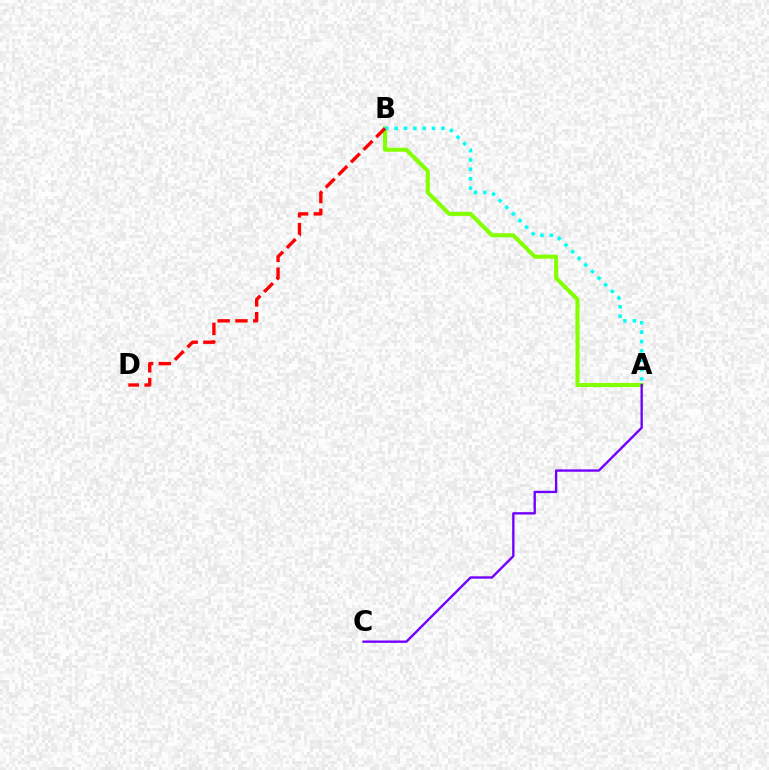{('A', 'B'): [{'color': '#84ff00', 'line_style': 'solid', 'thickness': 2.92}, {'color': '#00fff6', 'line_style': 'dotted', 'thickness': 2.54}], ('A', 'C'): [{'color': '#7200ff', 'line_style': 'solid', 'thickness': 1.7}], ('B', 'D'): [{'color': '#ff0000', 'line_style': 'dashed', 'thickness': 2.42}]}